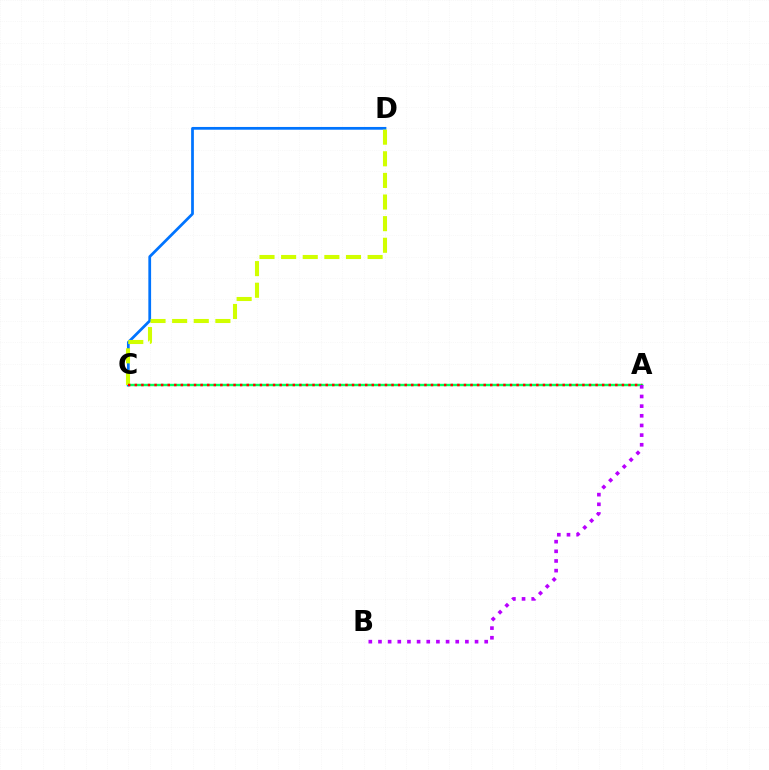{('A', 'C'): [{'color': '#00ff5c', 'line_style': 'solid', 'thickness': 1.75}, {'color': '#ff0000', 'line_style': 'dotted', 'thickness': 1.79}], ('C', 'D'): [{'color': '#0074ff', 'line_style': 'solid', 'thickness': 1.98}, {'color': '#d1ff00', 'line_style': 'dashed', 'thickness': 2.94}], ('A', 'B'): [{'color': '#b900ff', 'line_style': 'dotted', 'thickness': 2.62}]}